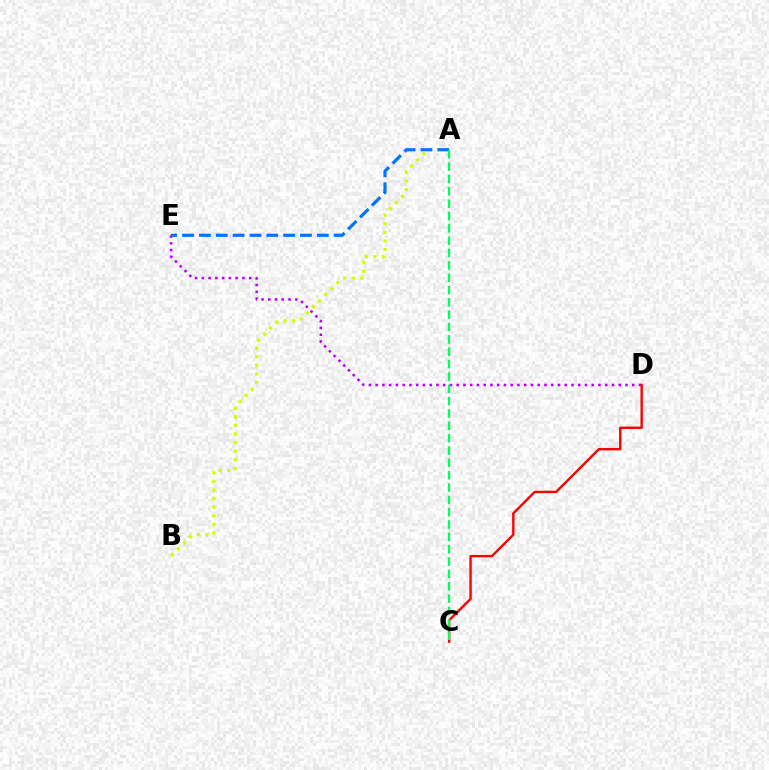{('D', 'E'): [{'color': '#b900ff', 'line_style': 'dotted', 'thickness': 1.83}], ('A', 'B'): [{'color': '#d1ff00', 'line_style': 'dotted', 'thickness': 2.34}], ('A', 'E'): [{'color': '#0074ff', 'line_style': 'dashed', 'thickness': 2.29}], ('C', 'D'): [{'color': '#ff0000', 'line_style': 'solid', 'thickness': 1.72}], ('A', 'C'): [{'color': '#00ff5c', 'line_style': 'dashed', 'thickness': 1.68}]}